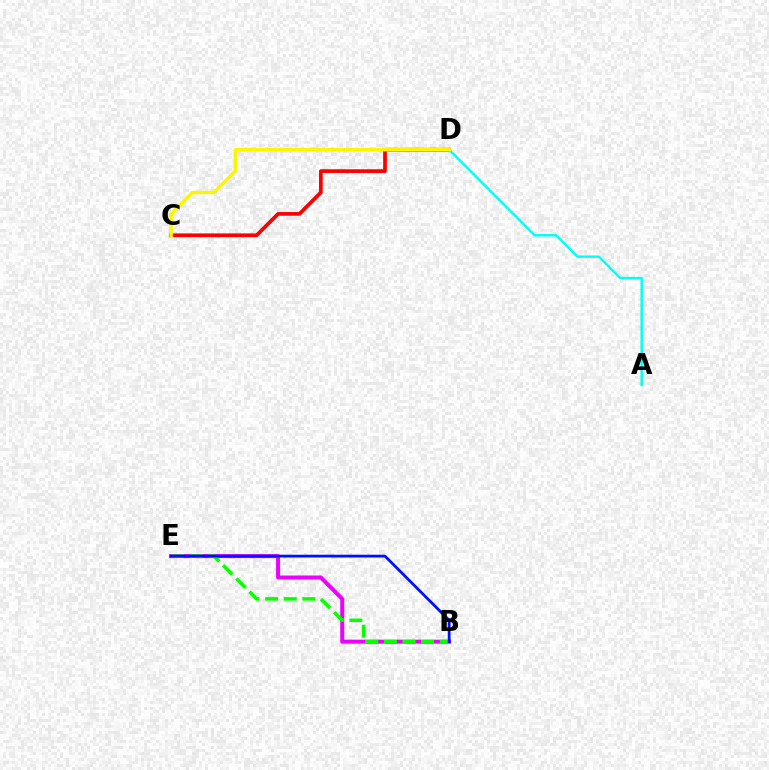{('B', 'E'): [{'color': '#ee00ff', 'line_style': 'solid', 'thickness': 2.88}, {'color': '#08ff00', 'line_style': 'dashed', 'thickness': 2.53}, {'color': '#0010ff', 'line_style': 'solid', 'thickness': 2.02}], ('C', 'D'): [{'color': '#ff0000', 'line_style': 'solid', 'thickness': 2.68}, {'color': '#fcf500', 'line_style': 'solid', 'thickness': 2.45}], ('A', 'D'): [{'color': '#00fff6', 'line_style': 'solid', 'thickness': 1.74}]}